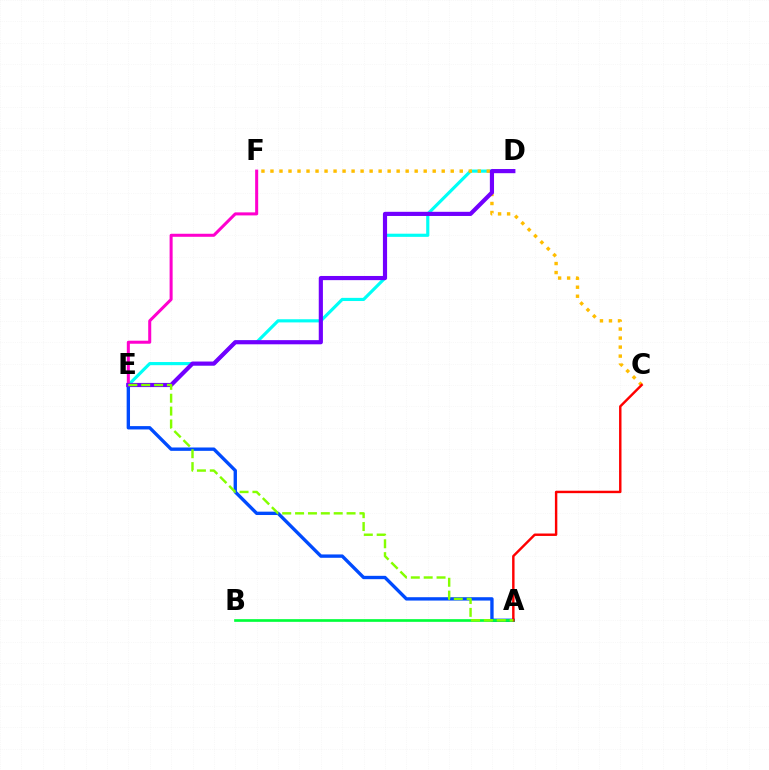{('A', 'E'): [{'color': '#004bff', 'line_style': 'solid', 'thickness': 2.42}, {'color': '#84ff00', 'line_style': 'dashed', 'thickness': 1.75}], ('D', 'E'): [{'color': '#00fff6', 'line_style': 'solid', 'thickness': 2.27}, {'color': '#7200ff', 'line_style': 'solid', 'thickness': 3.0}], ('A', 'B'): [{'color': '#00ff39', 'line_style': 'solid', 'thickness': 1.92}], ('C', 'F'): [{'color': '#ffbd00', 'line_style': 'dotted', 'thickness': 2.45}], ('E', 'F'): [{'color': '#ff00cf', 'line_style': 'solid', 'thickness': 2.18}], ('A', 'C'): [{'color': '#ff0000', 'line_style': 'solid', 'thickness': 1.75}]}